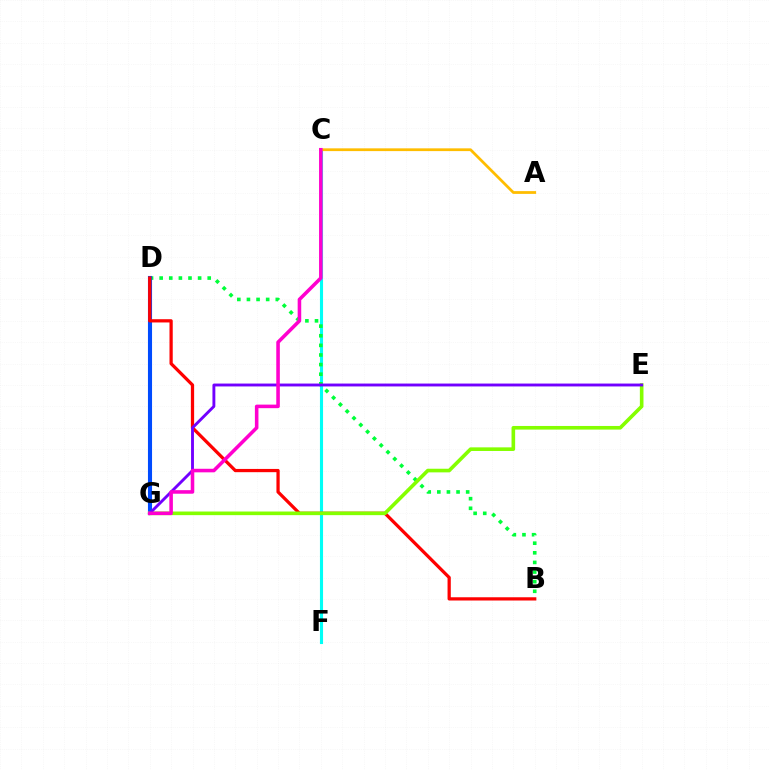{('C', 'F'): [{'color': '#00fff6', 'line_style': 'solid', 'thickness': 2.23}], ('B', 'D'): [{'color': '#00ff39', 'line_style': 'dotted', 'thickness': 2.61}, {'color': '#ff0000', 'line_style': 'solid', 'thickness': 2.34}], ('D', 'G'): [{'color': '#004bff', 'line_style': 'solid', 'thickness': 2.95}], ('A', 'C'): [{'color': '#ffbd00', 'line_style': 'solid', 'thickness': 1.99}], ('E', 'G'): [{'color': '#84ff00', 'line_style': 'solid', 'thickness': 2.61}, {'color': '#7200ff', 'line_style': 'solid', 'thickness': 2.08}], ('C', 'G'): [{'color': '#ff00cf', 'line_style': 'solid', 'thickness': 2.56}]}